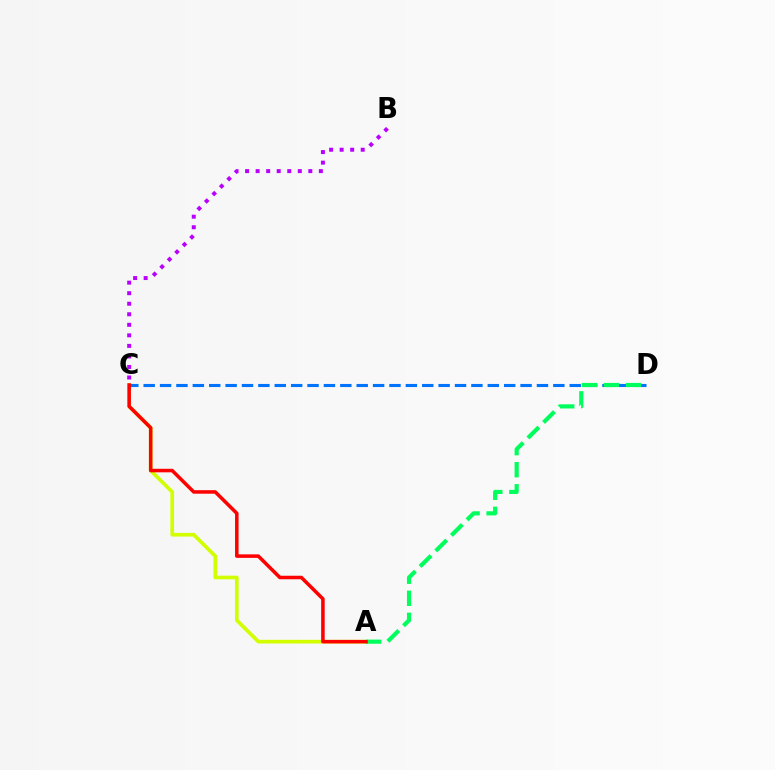{('A', 'C'): [{'color': '#d1ff00', 'line_style': 'solid', 'thickness': 2.65}, {'color': '#ff0000', 'line_style': 'solid', 'thickness': 2.54}], ('C', 'D'): [{'color': '#0074ff', 'line_style': 'dashed', 'thickness': 2.23}], ('A', 'D'): [{'color': '#00ff5c', 'line_style': 'dashed', 'thickness': 3.0}], ('B', 'C'): [{'color': '#b900ff', 'line_style': 'dotted', 'thickness': 2.86}]}